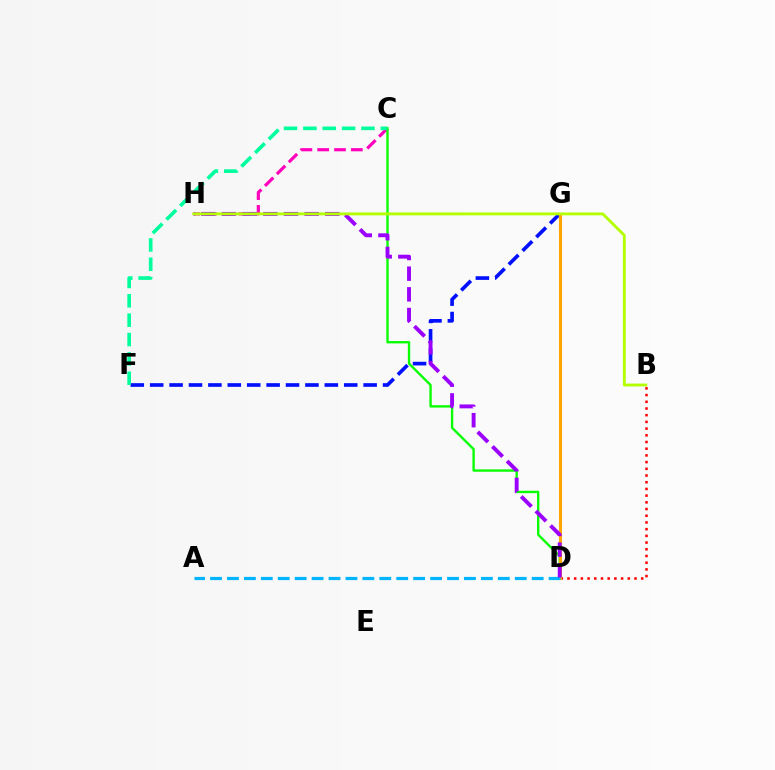{('F', 'G'): [{'color': '#0010ff', 'line_style': 'dashed', 'thickness': 2.64}], ('C', 'H'): [{'color': '#ff00bd', 'line_style': 'dashed', 'thickness': 2.28}], ('B', 'D'): [{'color': '#ff0000', 'line_style': 'dotted', 'thickness': 1.82}], ('C', 'D'): [{'color': '#08ff00', 'line_style': 'solid', 'thickness': 1.7}], ('C', 'F'): [{'color': '#00ff9d', 'line_style': 'dashed', 'thickness': 2.63}], ('D', 'G'): [{'color': '#ffa500', 'line_style': 'solid', 'thickness': 2.23}], ('A', 'D'): [{'color': '#00b5ff', 'line_style': 'dashed', 'thickness': 2.3}], ('D', 'H'): [{'color': '#9b00ff', 'line_style': 'dashed', 'thickness': 2.81}], ('B', 'H'): [{'color': '#b3ff00', 'line_style': 'solid', 'thickness': 2.05}]}